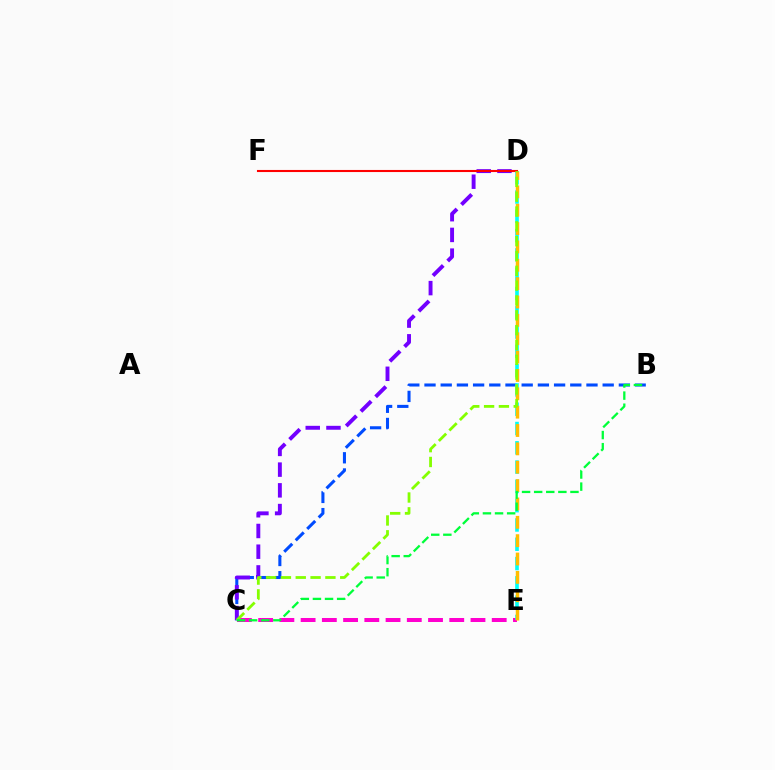{('B', 'C'): [{'color': '#004bff', 'line_style': 'dashed', 'thickness': 2.2}, {'color': '#00ff39', 'line_style': 'dashed', 'thickness': 1.64}], ('C', 'E'): [{'color': '#ff00cf', 'line_style': 'dashed', 'thickness': 2.88}], ('D', 'E'): [{'color': '#00fff6', 'line_style': 'dashed', 'thickness': 2.62}, {'color': '#ffbd00', 'line_style': 'dashed', 'thickness': 2.49}], ('C', 'D'): [{'color': '#7200ff', 'line_style': 'dashed', 'thickness': 2.81}, {'color': '#84ff00', 'line_style': 'dashed', 'thickness': 2.01}], ('D', 'F'): [{'color': '#ff0000', 'line_style': 'solid', 'thickness': 1.51}]}